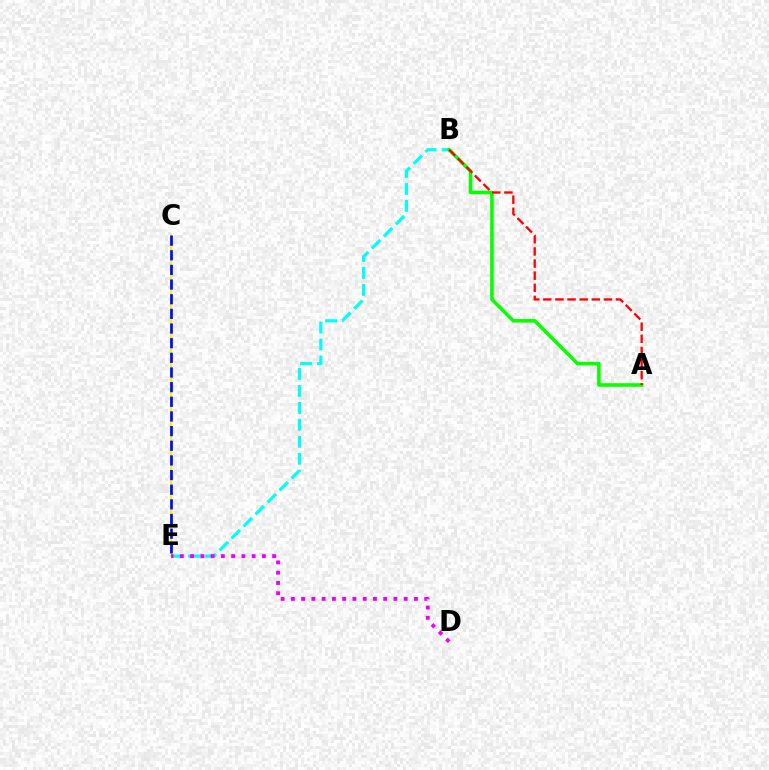{('C', 'E'): [{'color': '#fcf500', 'line_style': 'solid', 'thickness': 1.51}, {'color': '#0010ff', 'line_style': 'dashed', 'thickness': 1.99}], ('B', 'E'): [{'color': '#00fff6', 'line_style': 'dashed', 'thickness': 2.3}], ('A', 'B'): [{'color': '#08ff00', 'line_style': 'solid', 'thickness': 2.56}, {'color': '#ff0000', 'line_style': 'dashed', 'thickness': 1.65}], ('D', 'E'): [{'color': '#ee00ff', 'line_style': 'dotted', 'thickness': 2.79}]}